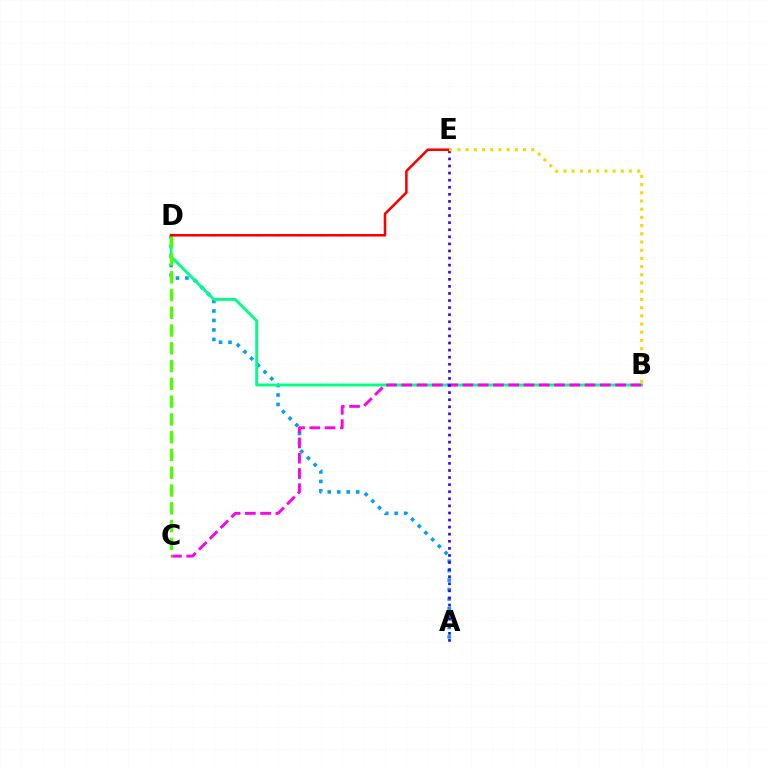{('A', 'D'): [{'color': '#009eff', 'line_style': 'dotted', 'thickness': 2.57}], ('B', 'D'): [{'color': '#00ff86', 'line_style': 'solid', 'thickness': 2.08}], ('B', 'C'): [{'color': '#ff00ed', 'line_style': 'dashed', 'thickness': 2.08}], ('A', 'E'): [{'color': '#3700ff', 'line_style': 'dotted', 'thickness': 1.92}], ('C', 'D'): [{'color': '#4fff00', 'line_style': 'dashed', 'thickness': 2.41}], ('D', 'E'): [{'color': '#ff0000', 'line_style': 'solid', 'thickness': 1.84}], ('B', 'E'): [{'color': '#ffd500', 'line_style': 'dotted', 'thickness': 2.23}]}